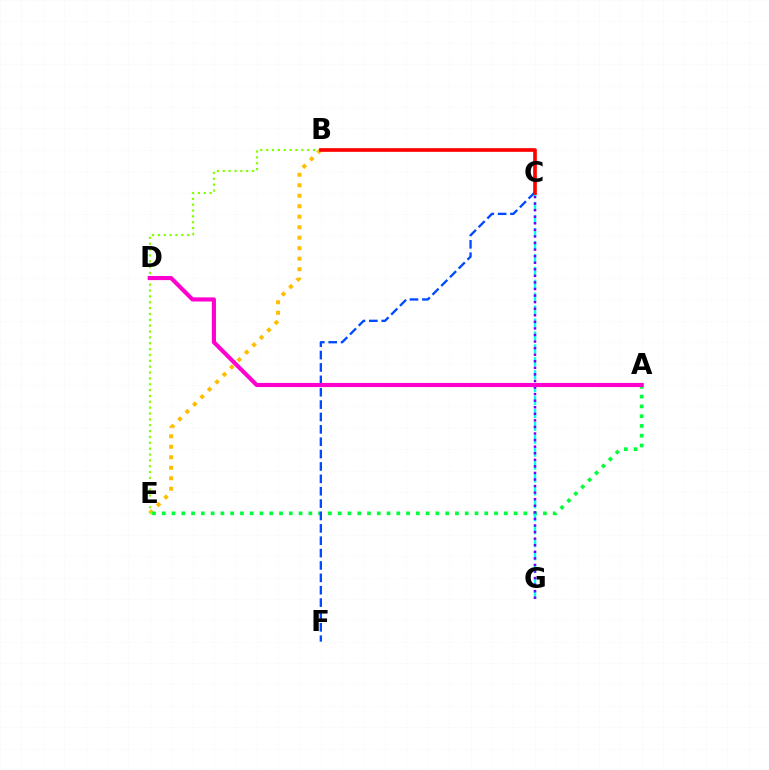{('B', 'E'): [{'color': '#ffbd00', 'line_style': 'dotted', 'thickness': 2.85}, {'color': '#84ff00', 'line_style': 'dotted', 'thickness': 1.59}], ('A', 'E'): [{'color': '#00ff39', 'line_style': 'dotted', 'thickness': 2.66}], ('C', 'G'): [{'color': '#00fff6', 'line_style': 'dashed', 'thickness': 1.76}, {'color': '#7200ff', 'line_style': 'dotted', 'thickness': 1.78}], ('C', 'F'): [{'color': '#004bff', 'line_style': 'dashed', 'thickness': 1.68}], ('B', 'C'): [{'color': '#ff0000', 'line_style': 'solid', 'thickness': 2.63}], ('A', 'D'): [{'color': '#ff00cf', 'line_style': 'solid', 'thickness': 2.97}]}